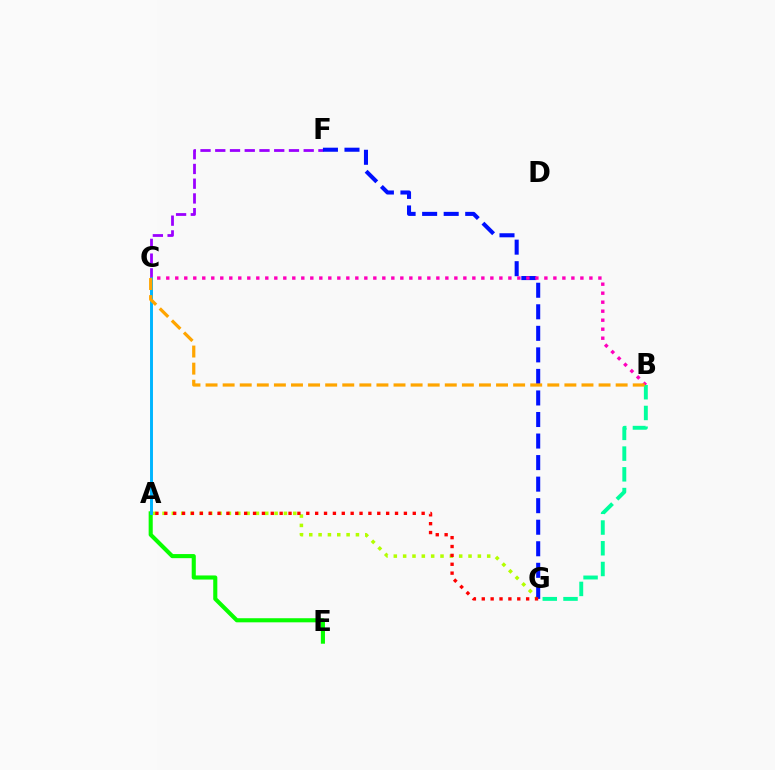{('C', 'F'): [{'color': '#9b00ff', 'line_style': 'dashed', 'thickness': 2.0}], ('A', 'E'): [{'color': '#08ff00', 'line_style': 'solid', 'thickness': 2.95}], ('A', 'G'): [{'color': '#b3ff00', 'line_style': 'dotted', 'thickness': 2.54}, {'color': '#ff0000', 'line_style': 'dotted', 'thickness': 2.41}], ('A', 'C'): [{'color': '#00b5ff', 'line_style': 'solid', 'thickness': 2.11}], ('F', 'G'): [{'color': '#0010ff', 'line_style': 'dashed', 'thickness': 2.93}], ('B', 'C'): [{'color': '#ff00bd', 'line_style': 'dotted', 'thickness': 2.45}, {'color': '#ffa500', 'line_style': 'dashed', 'thickness': 2.32}], ('B', 'G'): [{'color': '#00ff9d', 'line_style': 'dashed', 'thickness': 2.82}]}